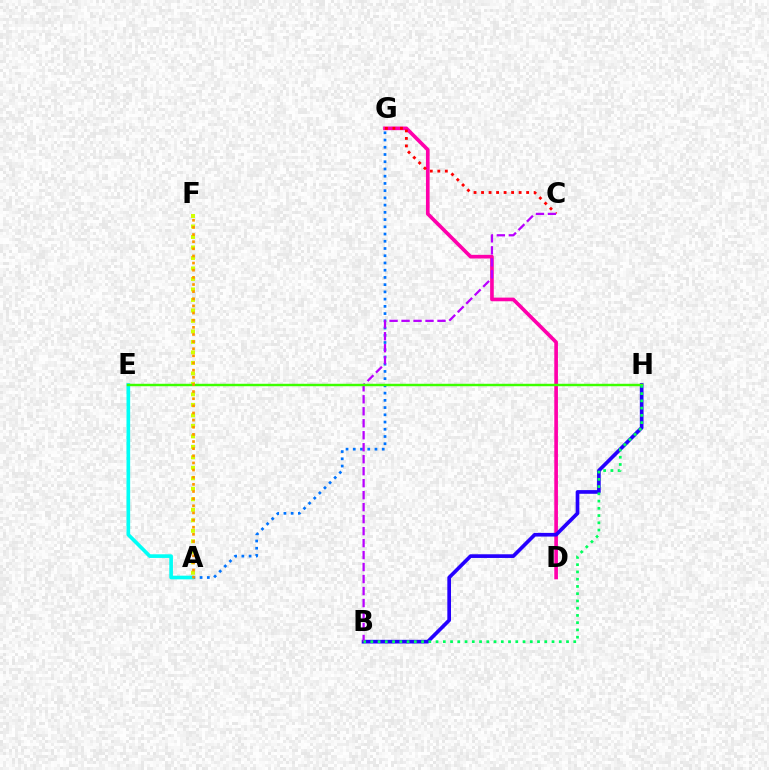{('D', 'G'): [{'color': '#ff00ac', 'line_style': 'solid', 'thickness': 2.63}], ('C', 'G'): [{'color': '#ff0000', 'line_style': 'dotted', 'thickness': 2.04}], ('A', 'G'): [{'color': '#0074ff', 'line_style': 'dotted', 'thickness': 1.96}], ('B', 'H'): [{'color': '#2500ff', 'line_style': 'solid', 'thickness': 2.65}, {'color': '#00ff5c', 'line_style': 'dotted', 'thickness': 1.97}], ('B', 'C'): [{'color': '#b900ff', 'line_style': 'dashed', 'thickness': 1.63}], ('A', 'F'): [{'color': '#d1ff00', 'line_style': 'dotted', 'thickness': 2.85}, {'color': '#ff9400', 'line_style': 'dotted', 'thickness': 1.94}], ('A', 'E'): [{'color': '#00fff6', 'line_style': 'solid', 'thickness': 2.63}], ('E', 'H'): [{'color': '#3dff00', 'line_style': 'solid', 'thickness': 1.75}]}